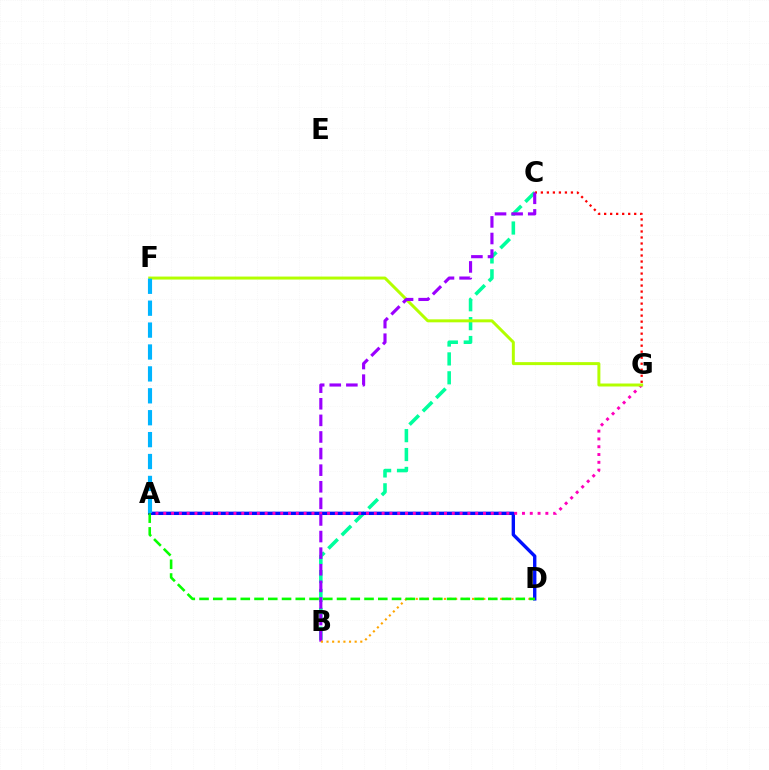{('B', 'C'): [{'color': '#00ff9d', 'line_style': 'dashed', 'thickness': 2.57}, {'color': '#9b00ff', 'line_style': 'dashed', 'thickness': 2.25}], ('A', 'D'): [{'color': '#0010ff', 'line_style': 'solid', 'thickness': 2.42}, {'color': '#08ff00', 'line_style': 'dashed', 'thickness': 1.87}], ('C', 'G'): [{'color': '#ff0000', 'line_style': 'dotted', 'thickness': 1.63}], ('A', 'G'): [{'color': '#ff00bd', 'line_style': 'dotted', 'thickness': 2.12}], ('F', 'G'): [{'color': '#b3ff00', 'line_style': 'solid', 'thickness': 2.15}], ('A', 'F'): [{'color': '#00b5ff', 'line_style': 'dashed', 'thickness': 2.98}], ('B', 'D'): [{'color': '#ffa500', 'line_style': 'dotted', 'thickness': 1.53}]}